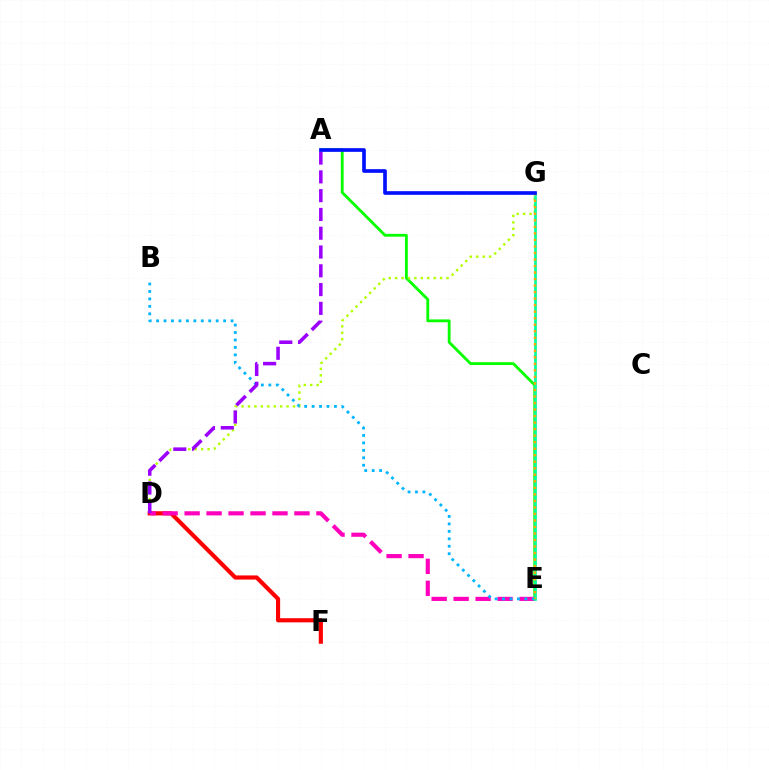{('A', 'E'): [{'color': '#08ff00', 'line_style': 'solid', 'thickness': 2.04}], ('D', 'G'): [{'color': '#b3ff00', 'line_style': 'dotted', 'thickness': 1.75}], ('D', 'F'): [{'color': '#ff0000', 'line_style': 'solid', 'thickness': 2.99}], ('D', 'E'): [{'color': '#ff00bd', 'line_style': 'dashed', 'thickness': 2.98}], ('B', 'E'): [{'color': '#00b5ff', 'line_style': 'dotted', 'thickness': 2.02}], ('E', 'G'): [{'color': '#00ff9d', 'line_style': 'solid', 'thickness': 1.95}, {'color': '#ffa500', 'line_style': 'dotted', 'thickness': 1.77}], ('A', 'D'): [{'color': '#9b00ff', 'line_style': 'dashed', 'thickness': 2.55}], ('A', 'G'): [{'color': '#0010ff', 'line_style': 'solid', 'thickness': 2.64}]}